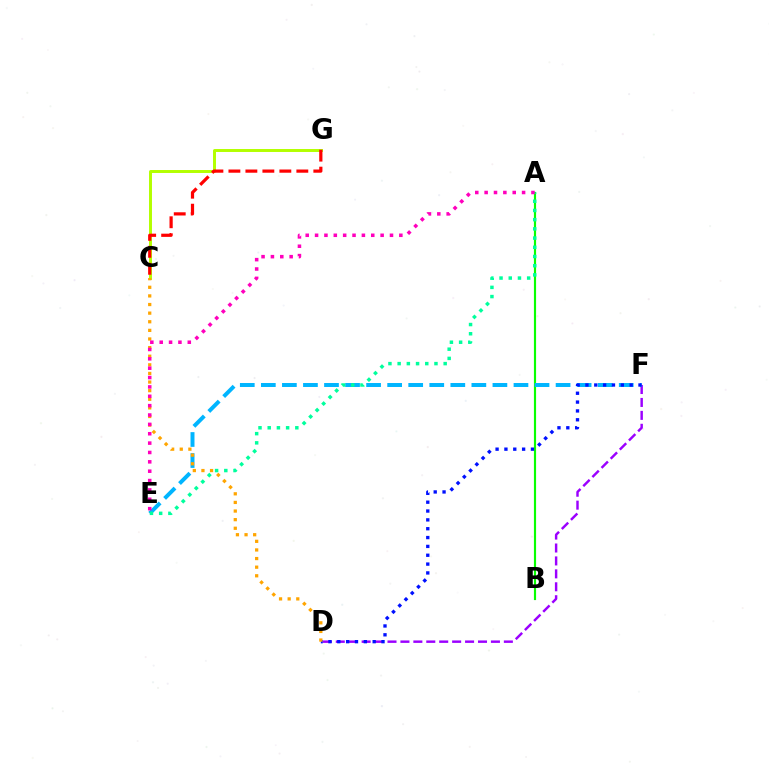{('A', 'B'): [{'color': '#08ff00', 'line_style': 'solid', 'thickness': 1.56}], ('D', 'F'): [{'color': '#9b00ff', 'line_style': 'dashed', 'thickness': 1.76}, {'color': '#0010ff', 'line_style': 'dotted', 'thickness': 2.4}], ('E', 'F'): [{'color': '#00b5ff', 'line_style': 'dashed', 'thickness': 2.86}], ('C', 'G'): [{'color': '#b3ff00', 'line_style': 'solid', 'thickness': 2.12}, {'color': '#ff0000', 'line_style': 'dashed', 'thickness': 2.31}], ('A', 'E'): [{'color': '#00ff9d', 'line_style': 'dotted', 'thickness': 2.5}, {'color': '#ff00bd', 'line_style': 'dotted', 'thickness': 2.54}], ('C', 'D'): [{'color': '#ffa500', 'line_style': 'dotted', 'thickness': 2.34}]}